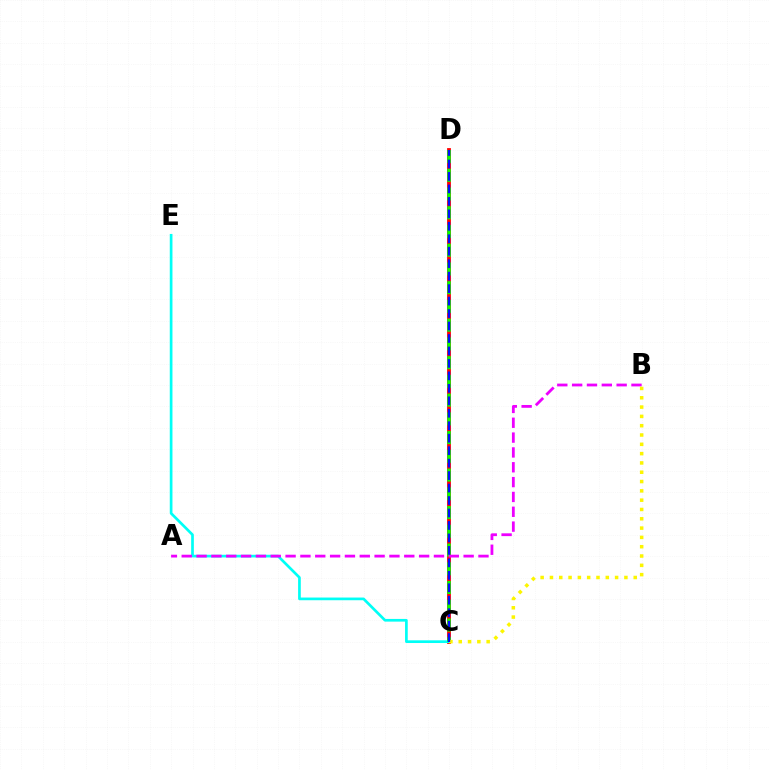{('C', 'D'): [{'color': '#ff0000', 'line_style': 'solid', 'thickness': 2.73}, {'color': '#08ff00', 'line_style': 'dashed', 'thickness': 2.55}, {'color': '#0010ff', 'line_style': 'dashed', 'thickness': 1.69}], ('C', 'E'): [{'color': '#00fff6', 'line_style': 'solid', 'thickness': 1.94}], ('A', 'B'): [{'color': '#ee00ff', 'line_style': 'dashed', 'thickness': 2.02}], ('B', 'C'): [{'color': '#fcf500', 'line_style': 'dotted', 'thickness': 2.53}]}